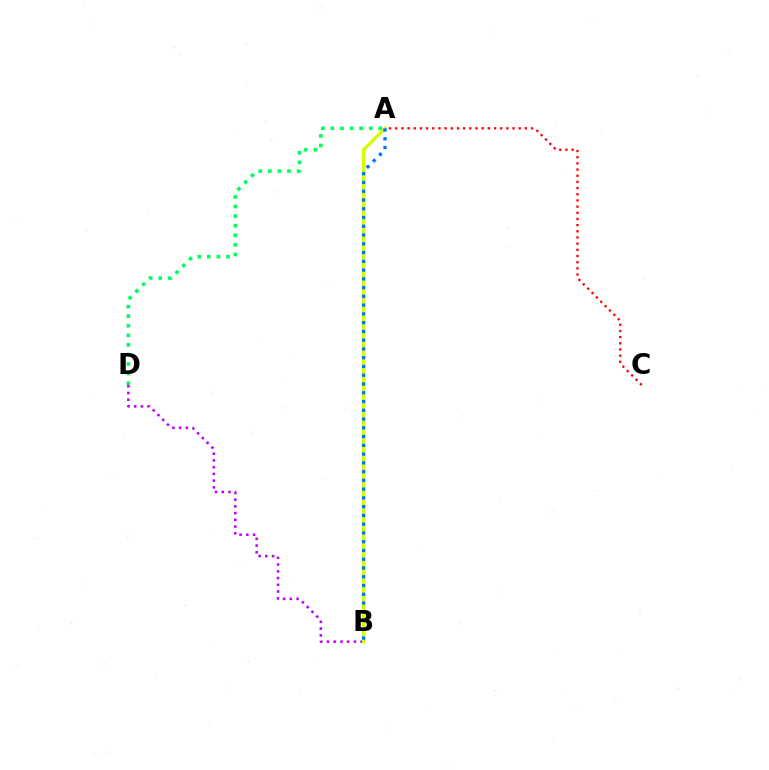{('A', 'D'): [{'color': '#00ff5c', 'line_style': 'dotted', 'thickness': 2.6}], ('A', 'C'): [{'color': '#ff0000', 'line_style': 'dotted', 'thickness': 1.68}], ('B', 'D'): [{'color': '#b900ff', 'line_style': 'dotted', 'thickness': 1.83}], ('A', 'B'): [{'color': '#d1ff00', 'line_style': 'solid', 'thickness': 2.35}, {'color': '#0074ff', 'line_style': 'dotted', 'thickness': 2.38}]}